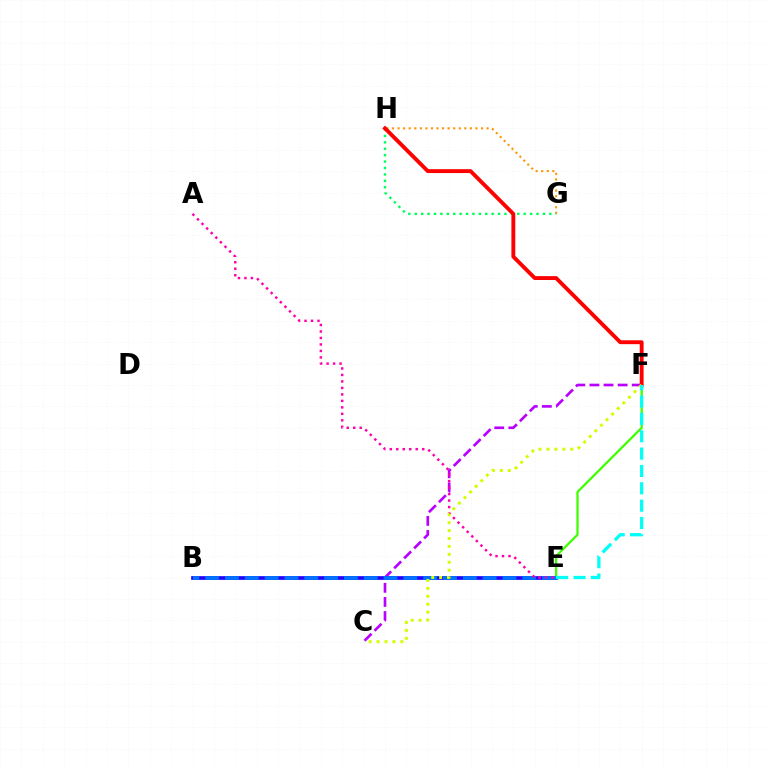{('C', 'F'): [{'color': '#b900ff', 'line_style': 'dashed', 'thickness': 1.92}, {'color': '#d1ff00', 'line_style': 'dotted', 'thickness': 2.15}], ('B', 'E'): [{'color': '#2500ff', 'line_style': 'solid', 'thickness': 2.66}, {'color': '#0074ff', 'line_style': 'dashed', 'thickness': 2.69}], ('G', 'H'): [{'color': '#ff9400', 'line_style': 'dotted', 'thickness': 1.51}, {'color': '#00ff5c', 'line_style': 'dotted', 'thickness': 1.74}], ('E', 'F'): [{'color': '#3dff00', 'line_style': 'solid', 'thickness': 1.62}, {'color': '#00fff6', 'line_style': 'dashed', 'thickness': 2.36}], ('F', 'H'): [{'color': '#ff0000', 'line_style': 'solid', 'thickness': 2.79}], ('A', 'E'): [{'color': '#ff00ac', 'line_style': 'dotted', 'thickness': 1.76}]}